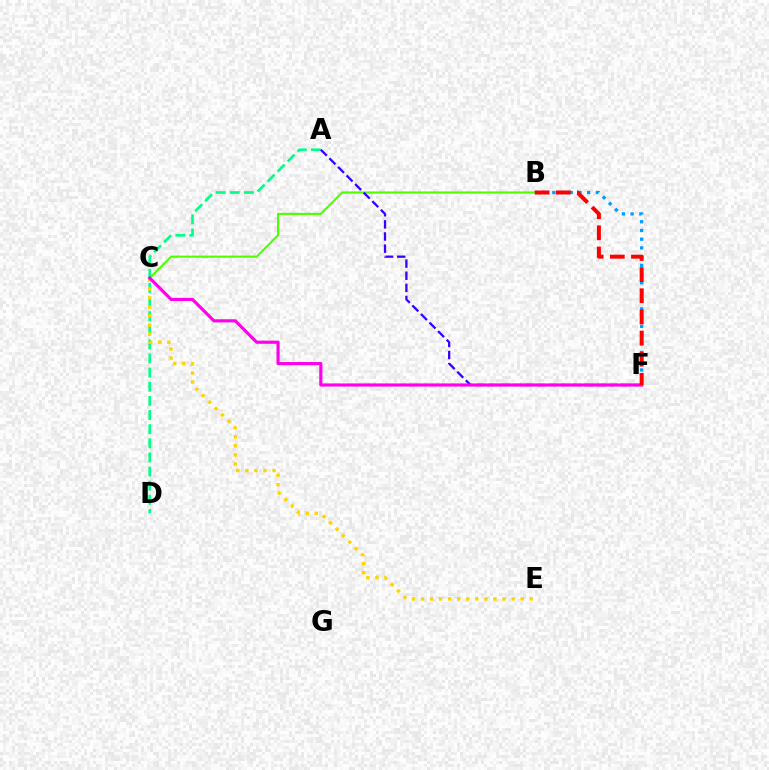{('B', 'F'): [{'color': '#009eff', 'line_style': 'dotted', 'thickness': 2.37}, {'color': '#ff0000', 'line_style': 'dashed', 'thickness': 2.87}], ('B', 'C'): [{'color': '#4fff00', 'line_style': 'solid', 'thickness': 1.52}], ('A', 'D'): [{'color': '#00ff86', 'line_style': 'dashed', 'thickness': 1.92}], ('C', 'E'): [{'color': '#ffd500', 'line_style': 'dotted', 'thickness': 2.46}], ('A', 'F'): [{'color': '#3700ff', 'line_style': 'dashed', 'thickness': 1.65}], ('C', 'F'): [{'color': '#ff00ed', 'line_style': 'solid', 'thickness': 2.27}]}